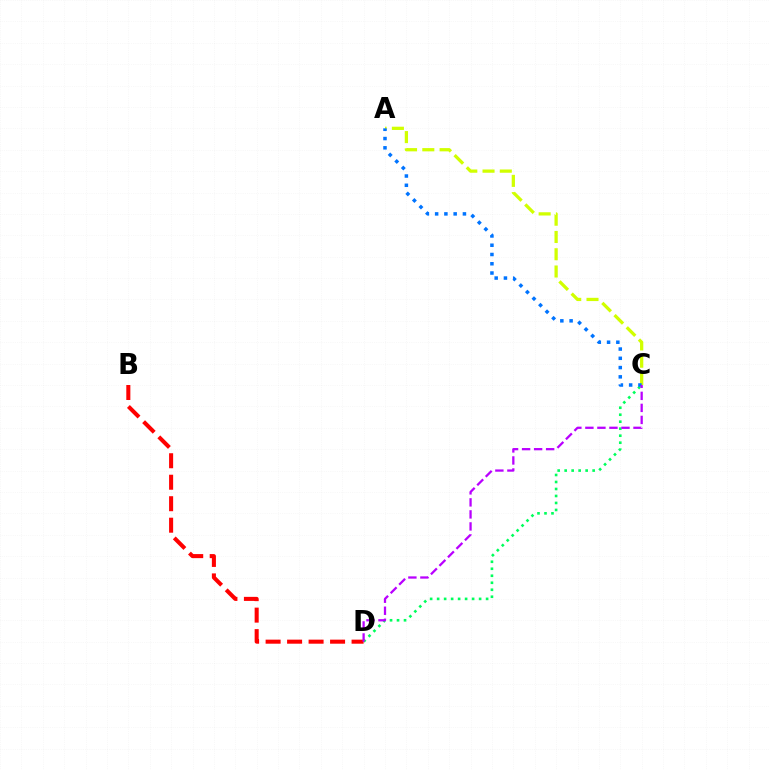{('C', 'D'): [{'color': '#00ff5c', 'line_style': 'dotted', 'thickness': 1.9}, {'color': '#b900ff', 'line_style': 'dashed', 'thickness': 1.63}], ('A', 'C'): [{'color': '#d1ff00', 'line_style': 'dashed', 'thickness': 2.35}, {'color': '#0074ff', 'line_style': 'dotted', 'thickness': 2.52}], ('B', 'D'): [{'color': '#ff0000', 'line_style': 'dashed', 'thickness': 2.92}]}